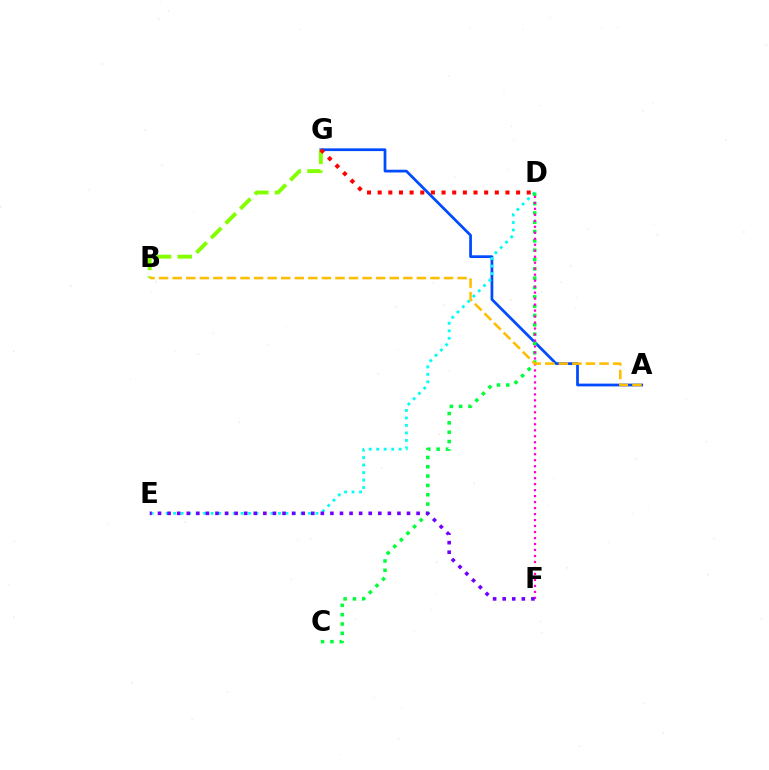{('A', 'G'): [{'color': '#004bff', 'line_style': 'solid', 'thickness': 1.98}], ('D', 'E'): [{'color': '#00fff6', 'line_style': 'dotted', 'thickness': 2.04}], ('C', 'D'): [{'color': '#00ff39', 'line_style': 'dotted', 'thickness': 2.53}], ('B', 'G'): [{'color': '#84ff00', 'line_style': 'dashed', 'thickness': 2.8}], ('D', 'F'): [{'color': '#ff00cf', 'line_style': 'dotted', 'thickness': 1.63}], ('E', 'F'): [{'color': '#7200ff', 'line_style': 'dotted', 'thickness': 2.6}], ('A', 'B'): [{'color': '#ffbd00', 'line_style': 'dashed', 'thickness': 1.84}], ('D', 'G'): [{'color': '#ff0000', 'line_style': 'dotted', 'thickness': 2.89}]}